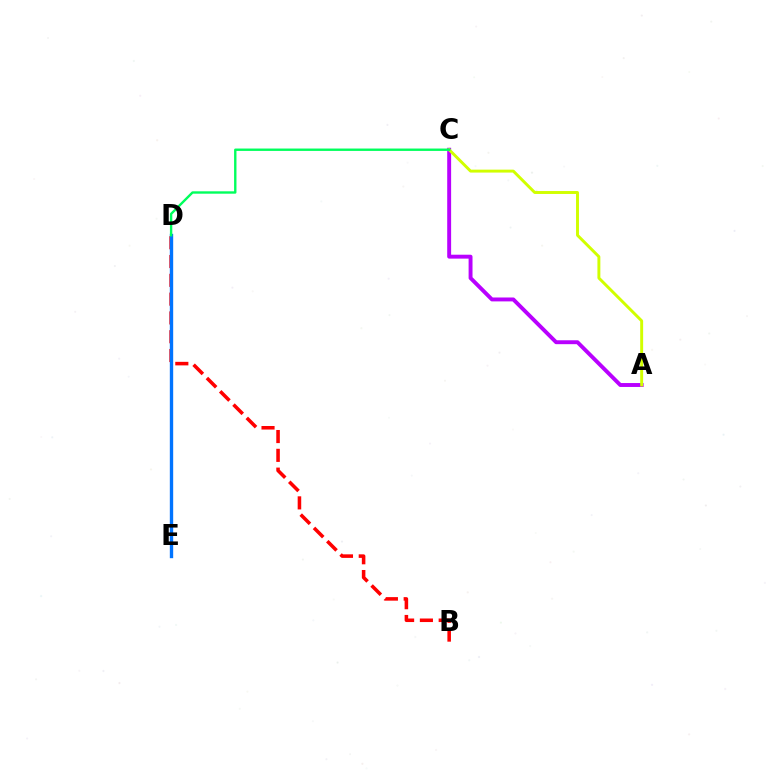{('B', 'D'): [{'color': '#ff0000', 'line_style': 'dashed', 'thickness': 2.55}], ('D', 'E'): [{'color': '#0074ff', 'line_style': 'solid', 'thickness': 2.42}], ('A', 'C'): [{'color': '#b900ff', 'line_style': 'solid', 'thickness': 2.82}, {'color': '#d1ff00', 'line_style': 'solid', 'thickness': 2.11}], ('C', 'D'): [{'color': '#00ff5c', 'line_style': 'solid', 'thickness': 1.71}]}